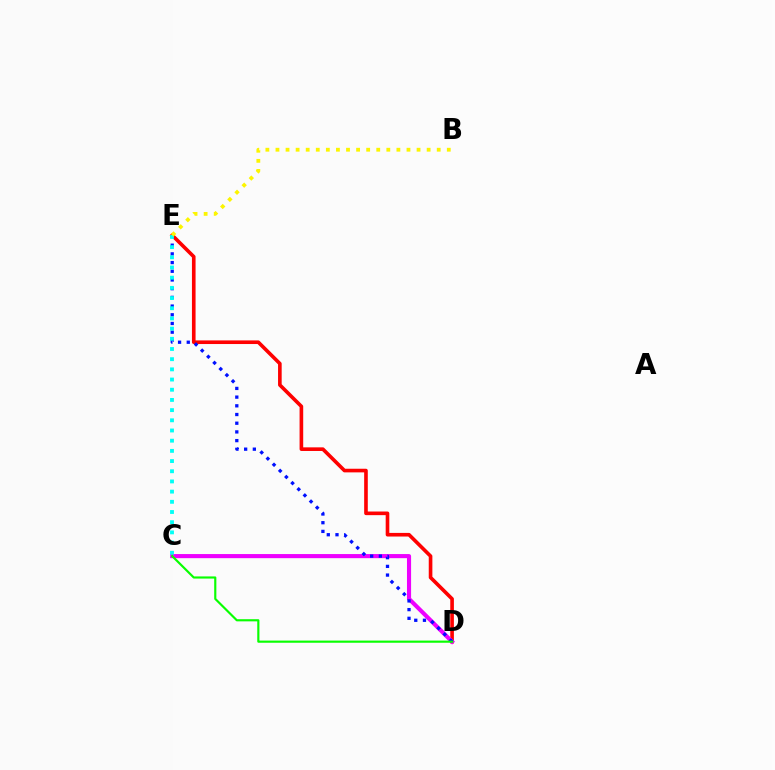{('D', 'E'): [{'color': '#ff0000', 'line_style': 'solid', 'thickness': 2.61}, {'color': '#0010ff', 'line_style': 'dotted', 'thickness': 2.36}], ('C', 'D'): [{'color': '#ee00ff', 'line_style': 'solid', 'thickness': 2.96}, {'color': '#08ff00', 'line_style': 'solid', 'thickness': 1.55}], ('C', 'E'): [{'color': '#00fff6', 'line_style': 'dotted', 'thickness': 2.77}], ('B', 'E'): [{'color': '#fcf500', 'line_style': 'dotted', 'thickness': 2.74}]}